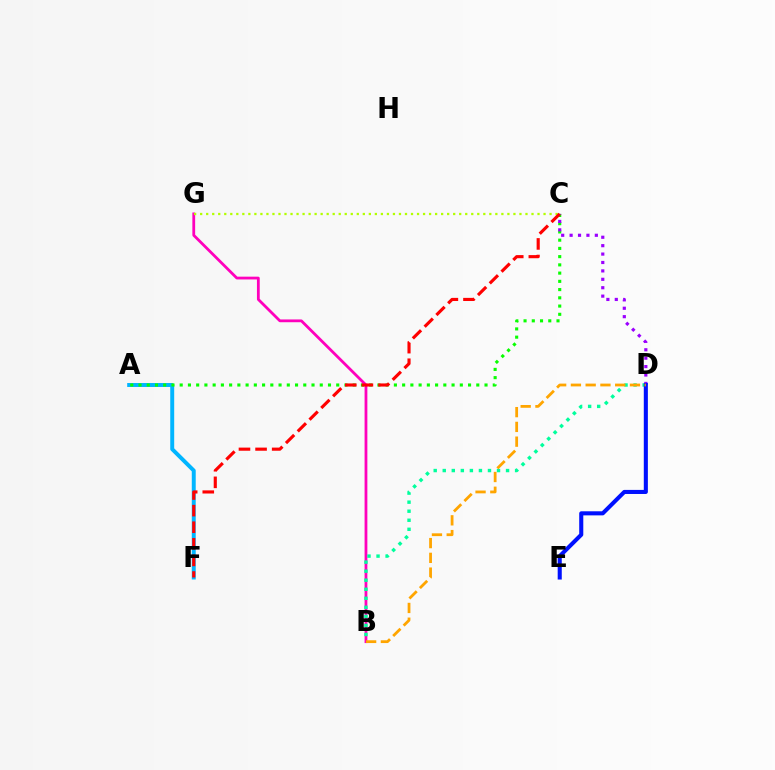{('A', 'F'): [{'color': '#00b5ff', 'line_style': 'solid', 'thickness': 2.84}], ('A', 'C'): [{'color': '#08ff00', 'line_style': 'dotted', 'thickness': 2.24}], ('B', 'G'): [{'color': '#ff00bd', 'line_style': 'solid', 'thickness': 2.0}], ('C', 'G'): [{'color': '#b3ff00', 'line_style': 'dotted', 'thickness': 1.64}], ('C', 'D'): [{'color': '#9b00ff', 'line_style': 'dotted', 'thickness': 2.29}], ('B', 'D'): [{'color': '#00ff9d', 'line_style': 'dotted', 'thickness': 2.46}, {'color': '#ffa500', 'line_style': 'dashed', 'thickness': 2.01}], ('C', 'F'): [{'color': '#ff0000', 'line_style': 'dashed', 'thickness': 2.26}], ('D', 'E'): [{'color': '#0010ff', 'line_style': 'solid', 'thickness': 2.94}]}